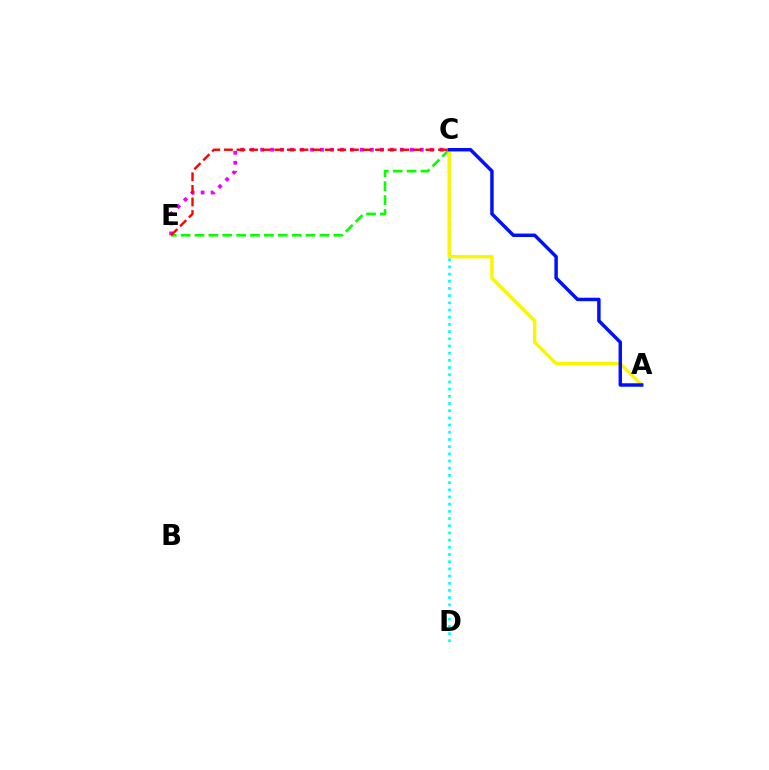{('C', 'E'): [{'color': '#08ff00', 'line_style': 'dashed', 'thickness': 1.89}, {'color': '#ee00ff', 'line_style': 'dotted', 'thickness': 2.71}, {'color': '#ff0000', 'line_style': 'dashed', 'thickness': 1.71}], ('C', 'D'): [{'color': '#00fff6', 'line_style': 'dotted', 'thickness': 1.95}], ('A', 'C'): [{'color': '#fcf500', 'line_style': 'solid', 'thickness': 2.48}, {'color': '#0010ff', 'line_style': 'solid', 'thickness': 2.49}]}